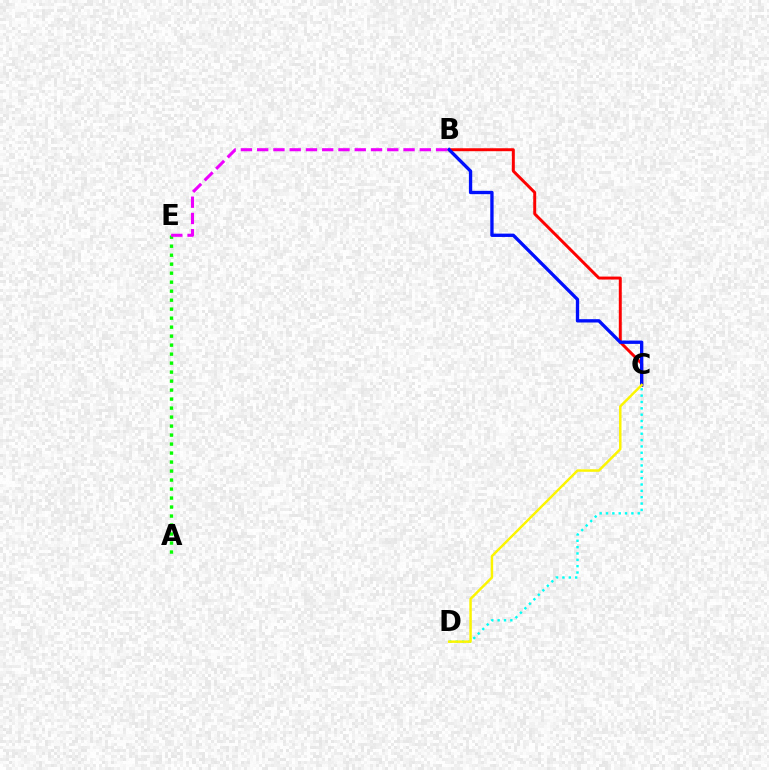{('B', 'C'): [{'color': '#ff0000', 'line_style': 'solid', 'thickness': 2.13}, {'color': '#0010ff', 'line_style': 'solid', 'thickness': 2.4}], ('A', 'E'): [{'color': '#08ff00', 'line_style': 'dotted', 'thickness': 2.44}], ('C', 'D'): [{'color': '#00fff6', 'line_style': 'dotted', 'thickness': 1.72}, {'color': '#fcf500', 'line_style': 'solid', 'thickness': 1.77}], ('B', 'E'): [{'color': '#ee00ff', 'line_style': 'dashed', 'thickness': 2.21}]}